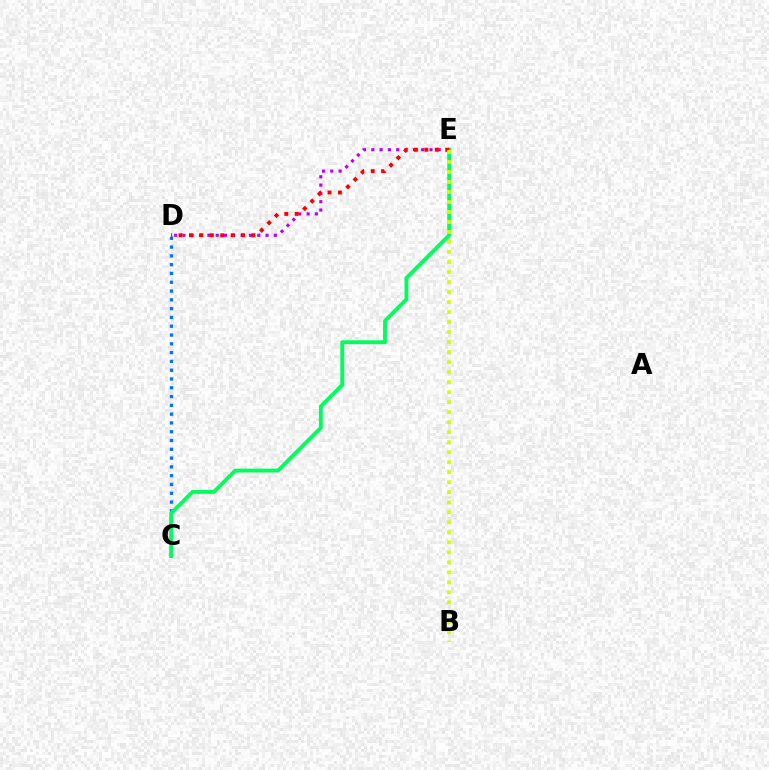{('C', 'D'): [{'color': '#0074ff', 'line_style': 'dotted', 'thickness': 2.39}], ('C', 'E'): [{'color': '#00ff5c', 'line_style': 'solid', 'thickness': 2.79}], ('D', 'E'): [{'color': '#b900ff', 'line_style': 'dotted', 'thickness': 2.26}, {'color': '#ff0000', 'line_style': 'dotted', 'thickness': 2.83}], ('B', 'E'): [{'color': '#d1ff00', 'line_style': 'dotted', 'thickness': 2.72}]}